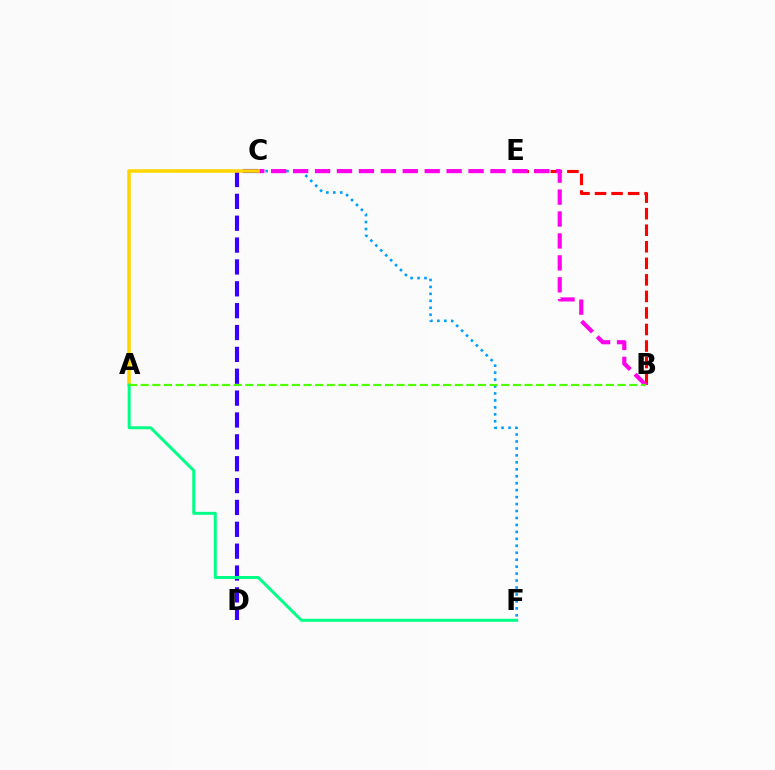{('C', 'F'): [{'color': '#009eff', 'line_style': 'dotted', 'thickness': 1.89}], ('B', 'E'): [{'color': '#ff0000', 'line_style': 'dashed', 'thickness': 2.25}], ('B', 'C'): [{'color': '#ff00ed', 'line_style': 'dashed', 'thickness': 2.98}], ('C', 'D'): [{'color': '#3700ff', 'line_style': 'dashed', 'thickness': 2.97}], ('A', 'C'): [{'color': '#ffd500', 'line_style': 'solid', 'thickness': 2.56}], ('A', 'F'): [{'color': '#00ff86', 'line_style': 'solid', 'thickness': 2.15}], ('A', 'B'): [{'color': '#4fff00', 'line_style': 'dashed', 'thickness': 1.58}]}